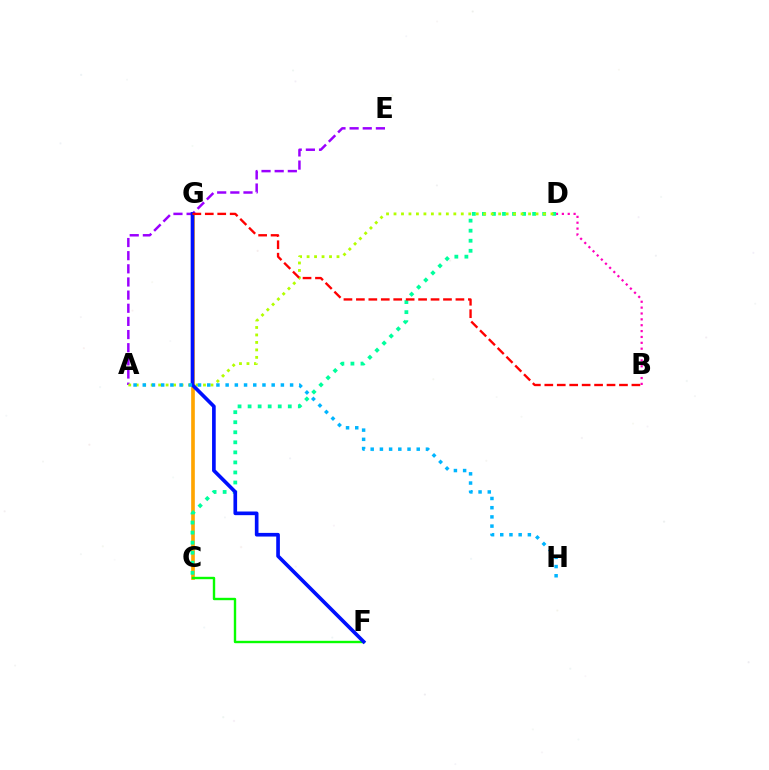{('C', 'G'): [{'color': '#ffa500', 'line_style': 'solid', 'thickness': 2.63}], ('A', 'E'): [{'color': '#9b00ff', 'line_style': 'dashed', 'thickness': 1.79}], ('C', 'D'): [{'color': '#00ff9d', 'line_style': 'dotted', 'thickness': 2.73}], ('A', 'D'): [{'color': '#b3ff00', 'line_style': 'dotted', 'thickness': 2.03}], ('C', 'F'): [{'color': '#08ff00', 'line_style': 'solid', 'thickness': 1.72}], ('F', 'G'): [{'color': '#0010ff', 'line_style': 'solid', 'thickness': 2.63}], ('B', 'D'): [{'color': '#ff00bd', 'line_style': 'dotted', 'thickness': 1.59}], ('B', 'G'): [{'color': '#ff0000', 'line_style': 'dashed', 'thickness': 1.69}], ('A', 'H'): [{'color': '#00b5ff', 'line_style': 'dotted', 'thickness': 2.5}]}